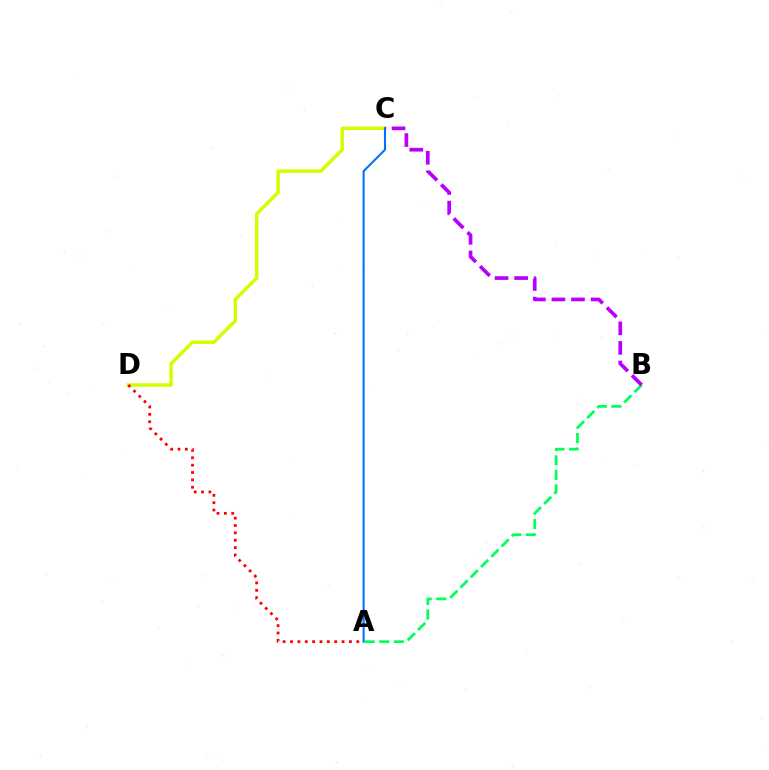{('C', 'D'): [{'color': '#d1ff00', 'line_style': 'solid', 'thickness': 2.49}], ('A', 'C'): [{'color': '#0074ff', 'line_style': 'solid', 'thickness': 1.51}], ('A', 'D'): [{'color': '#ff0000', 'line_style': 'dotted', 'thickness': 2.0}], ('A', 'B'): [{'color': '#00ff5c', 'line_style': 'dashed', 'thickness': 1.97}], ('B', 'C'): [{'color': '#b900ff', 'line_style': 'dashed', 'thickness': 2.66}]}